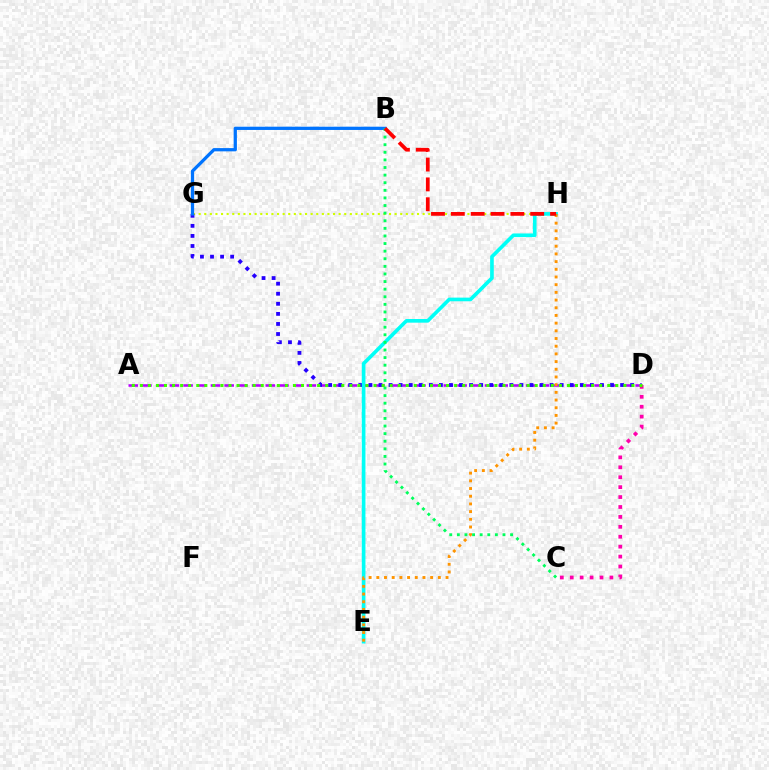{('A', 'D'): [{'color': '#b900ff', 'line_style': 'dashed', 'thickness': 1.86}, {'color': '#3dff00', 'line_style': 'dotted', 'thickness': 2.19}], ('G', 'H'): [{'color': '#d1ff00', 'line_style': 'dotted', 'thickness': 1.52}], ('D', 'G'): [{'color': '#2500ff', 'line_style': 'dotted', 'thickness': 2.73}], ('B', 'G'): [{'color': '#0074ff', 'line_style': 'solid', 'thickness': 2.34}], ('E', 'H'): [{'color': '#00fff6', 'line_style': 'solid', 'thickness': 2.63}, {'color': '#ff9400', 'line_style': 'dotted', 'thickness': 2.09}], ('C', 'D'): [{'color': '#ff00ac', 'line_style': 'dotted', 'thickness': 2.7}], ('B', 'C'): [{'color': '#00ff5c', 'line_style': 'dotted', 'thickness': 2.07}], ('B', 'H'): [{'color': '#ff0000', 'line_style': 'dashed', 'thickness': 2.7}]}